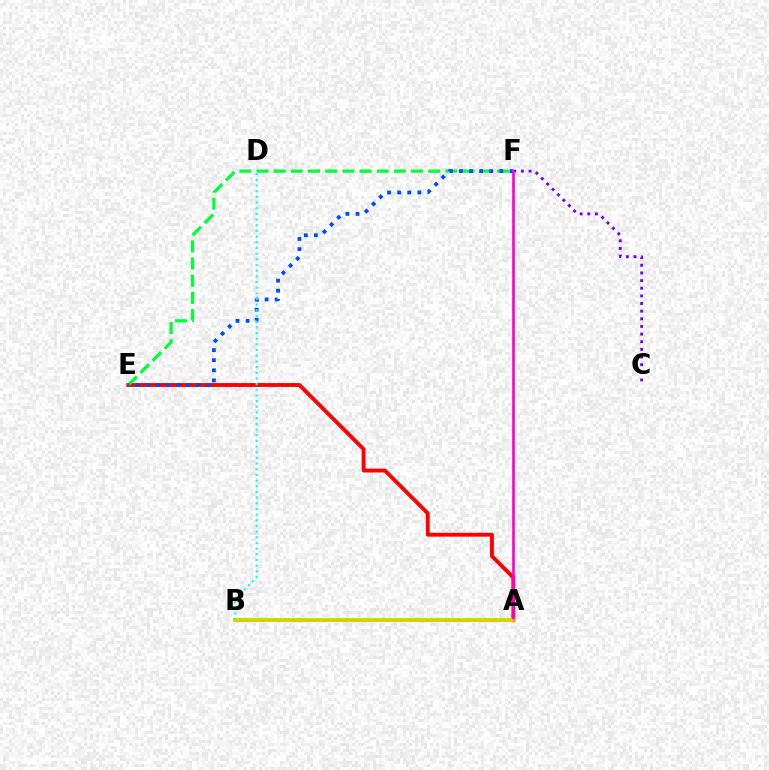{('A', 'E'): [{'color': '#ff0000', 'line_style': 'solid', 'thickness': 2.78}], ('C', 'F'): [{'color': '#7200ff', 'line_style': 'dotted', 'thickness': 2.08}], ('E', 'F'): [{'color': '#00ff39', 'line_style': 'dashed', 'thickness': 2.33}, {'color': '#004bff', 'line_style': 'dotted', 'thickness': 2.74}], ('A', 'B'): [{'color': '#84ff00', 'line_style': 'solid', 'thickness': 2.77}, {'color': '#ffbd00', 'line_style': 'solid', 'thickness': 1.86}], ('B', 'D'): [{'color': '#00fff6', 'line_style': 'dotted', 'thickness': 1.54}], ('A', 'F'): [{'color': '#ff00cf', 'line_style': 'solid', 'thickness': 1.9}]}